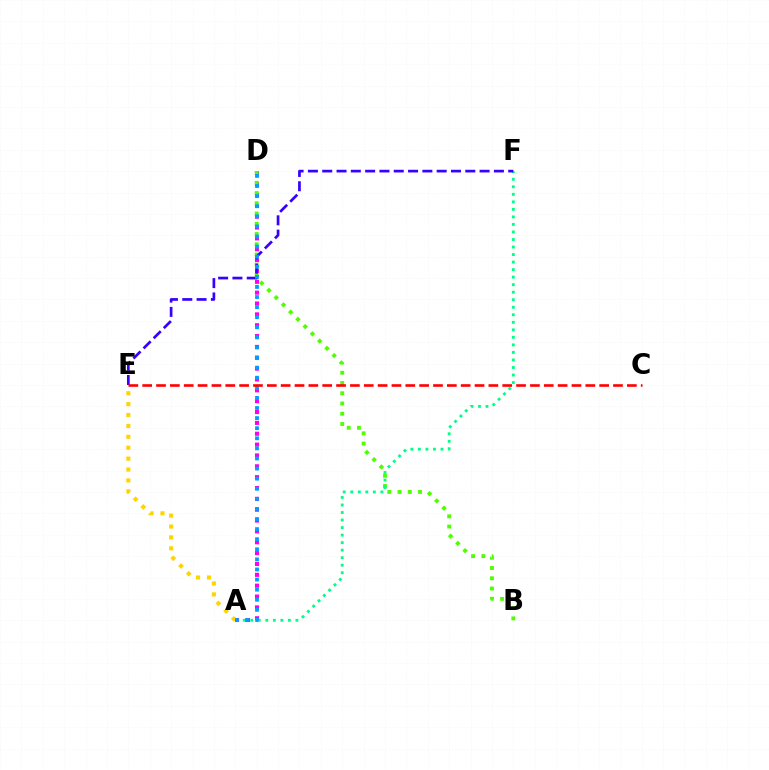{('A', 'D'): [{'color': '#ff00ed', 'line_style': 'dotted', 'thickness': 2.95}, {'color': '#009eff', 'line_style': 'dotted', 'thickness': 2.74}], ('A', 'E'): [{'color': '#ffd500', 'line_style': 'dotted', 'thickness': 2.96}], ('B', 'D'): [{'color': '#4fff00', 'line_style': 'dotted', 'thickness': 2.78}], ('A', 'F'): [{'color': '#00ff86', 'line_style': 'dotted', 'thickness': 2.05}], ('E', 'F'): [{'color': '#3700ff', 'line_style': 'dashed', 'thickness': 1.94}], ('C', 'E'): [{'color': '#ff0000', 'line_style': 'dashed', 'thickness': 1.88}]}